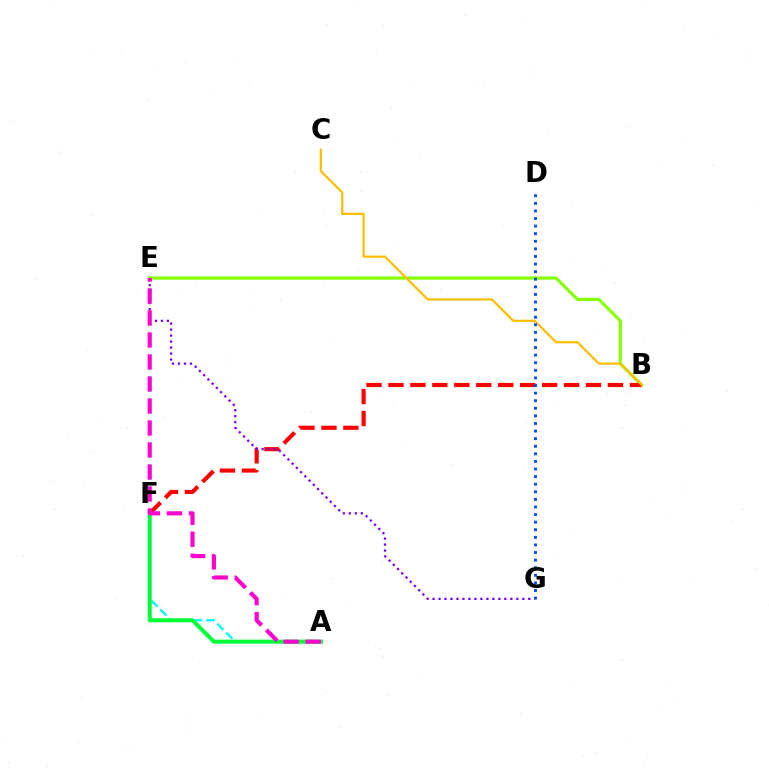{('B', 'E'): [{'color': '#84ff00', 'line_style': 'solid', 'thickness': 2.3}], ('B', 'F'): [{'color': '#ff0000', 'line_style': 'dashed', 'thickness': 2.98}], ('A', 'F'): [{'color': '#00fff6', 'line_style': 'dashed', 'thickness': 1.71}, {'color': '#00ff39', 'line_style': 'solid', 'thickness': 2.92}], ('B', 'C'): [{'color': '#ffbd00', 'line_style': 'solid', 'thickness': 1.6}], ('D', 'G'): [{'color': '#004bff', 'line_style': 'dotted', 'thickness': 2.06}], ('E', 'G'): [{'color': '#7200ff', 'line_style': 'dotted', 'thickness': 1.63}], ('A', 'E'): [{'color': '#ff00cf', 'line_style': 'dashed', 'thickness': 2.99}]}